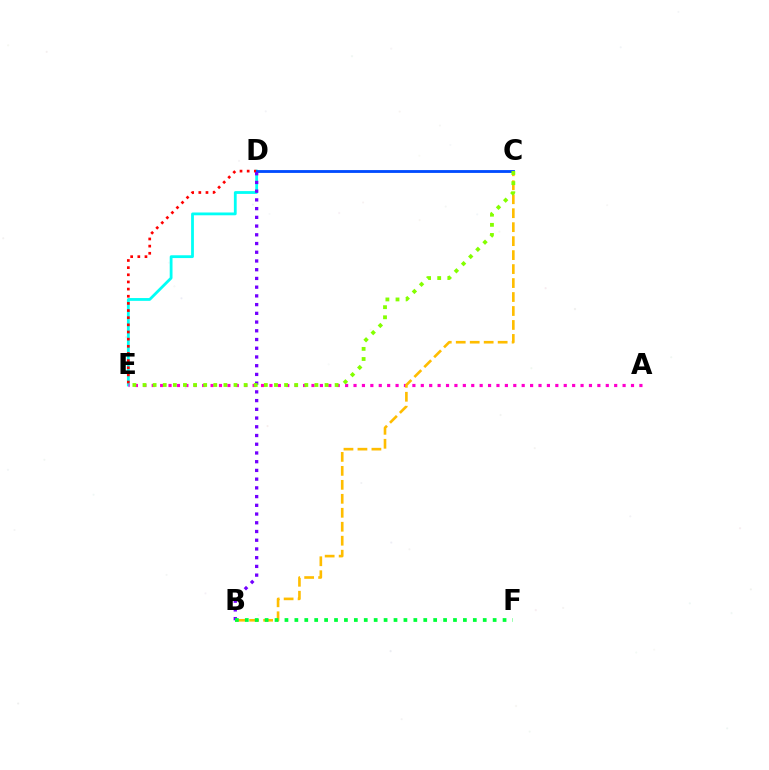{('D', 'E'): [{'color': '#00fff6', 'line_style': 'solid', 'thickness': 2.01}, {'color': '#ff0000', 'line_style': 'dotted', 'thickness': 1.94}], ('A', 'E'): [{'color': '#ff00cf', 'line_style': 'dotted', 'thickness': 2.28}], ('C', 'D'): [{'color': '#004bff', 'line_style': 'solid', 'thickness': 2.04}], ('B', 'C'): [{'color': '#ffbd00', 'line_style': 'dashed', 'thickness': 1.9}], ('B', 'D'): [{'color': '#7200ff', 'line_style': 'dotted', 'thickness': 2.37}], ('C', 'E'): [{'color': '#84ff00', 'line_style': 'dotted', 'thickness': 2.75}], ('B', 'F'): [{'color': '#00ff39', 'line_style': 'dotted', 'thickness': 2.69}]}